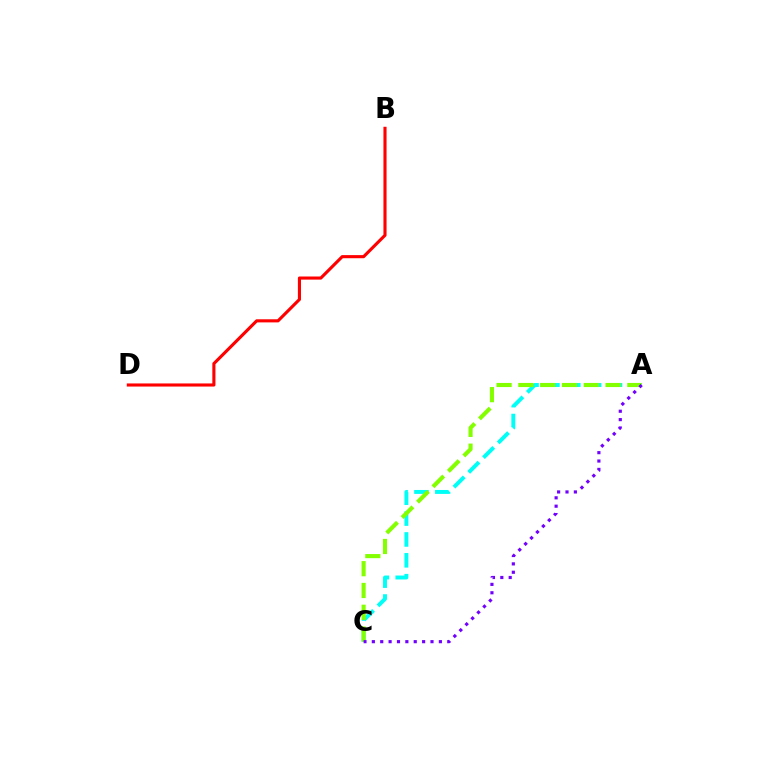{('A', 'C'): [{'color': '#00fff6', 'line_style': 'dashed', 'thickness': 2.83}, {'color': '#84ff00', 'line_style': 'dashed', 'thickness': 2.96}, {'color': '#7200ff', 'line_style': 'dotted', 'thickness': 2.28}], ('B', 'D'): [{'color': '#ff0000', 'line_style': 'solid', 'thickness': 2.24}]}